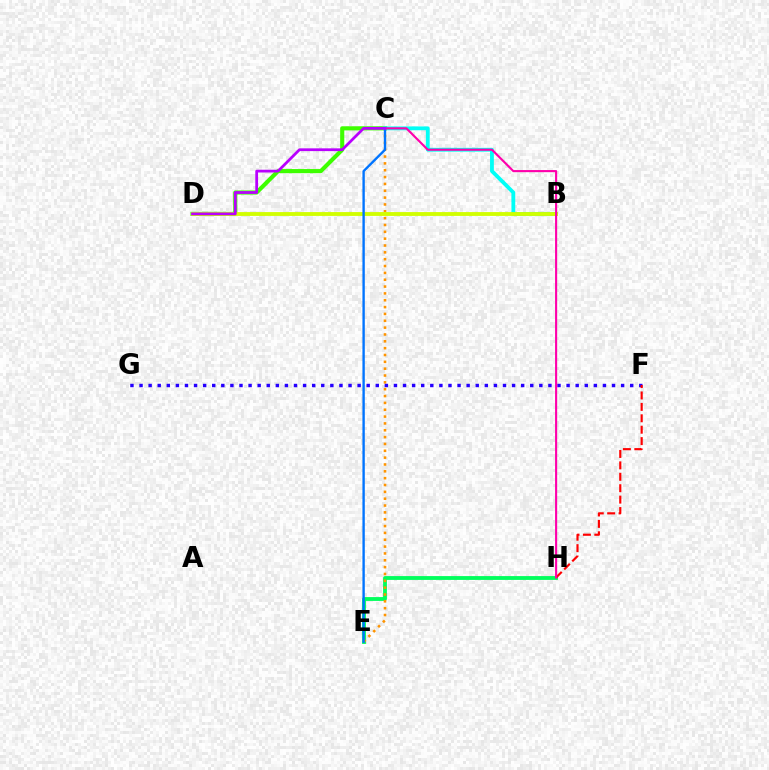{('C', 'D'): [{'color': '#3dff00', 'line_style': 'solid', 'thickness': 2.97}, {'color': '#b900ff', 'line_style': 'solid', 'thickness': 1.99}], ('E', 'H'): [{'color': '#00ff5c', 'line_style': 'solid', 'thickness': 2.76}], ('B', 'C'): [{'color': '#00fff6', 'line_style': 'solid', 'thickness': 2.74}], ('C', 'E'): [{'color': '#ff9400', 'line_style': 'dotted', 'thickness': 1.86}, {'color': '#0074ff', 'line_style': 'solid', 'thickness': 1.71}], ('B', 'D'): [{'color': '#d1ff00', 'line_style': 'solid', 'thickness': 2.76}], ('F', 'G'): [{'color': '#2500ff', 'line_style': 'dotted', 'thickness': 2.47}], ('F', 'H'): [{'color': '#ff0000', 'line_style': 'dashed', 'thickness': 1.55}], ('C', 'H'): [{'color': '#ff00ac', 'line_style': 'solid', 'thickness': 1.52}]}